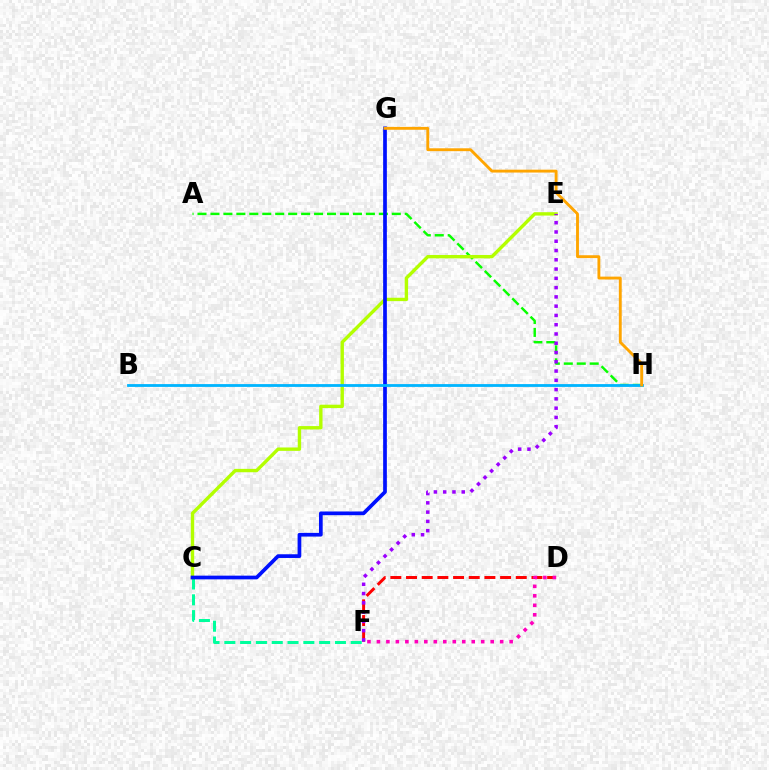{('A', 'H'): [{'color': '#08ff00', 'line_style': 'dashed', 'thickness': 1.76}], ('C', 'F'): [{'color': '#00ff9d', 'line_style': 'dashed', 'thickness': 2.15}], ('D', 'F'): [{'color': '#ff0000', 'line_style': 'dashed', 'thickness': 2.13}, {'color': '#ff00bd', 'line_style': 'dotted', 'thickness': 2.58}], ('C', 'E'): [{'color': '#b3ff00', 'line_style': 'solid', 'thickness': 2.43}], ('C', 'G'): [{'color': '#0010ff', 'line_style': 'solid', 'thickness': 2.67}], ('E', 'F'): [{'color': '#9b00ff', 'line_style': 'dotted', 'thickness': 2.52}], ('B', 'H'): [{'color': '#00b5ff', 'line_style': 'solid', 'thickness': 2.02}], ('G', 'H'): [{'color': '#ffa500', 'line_style': 'solid', 'thickness': 2.07}]}